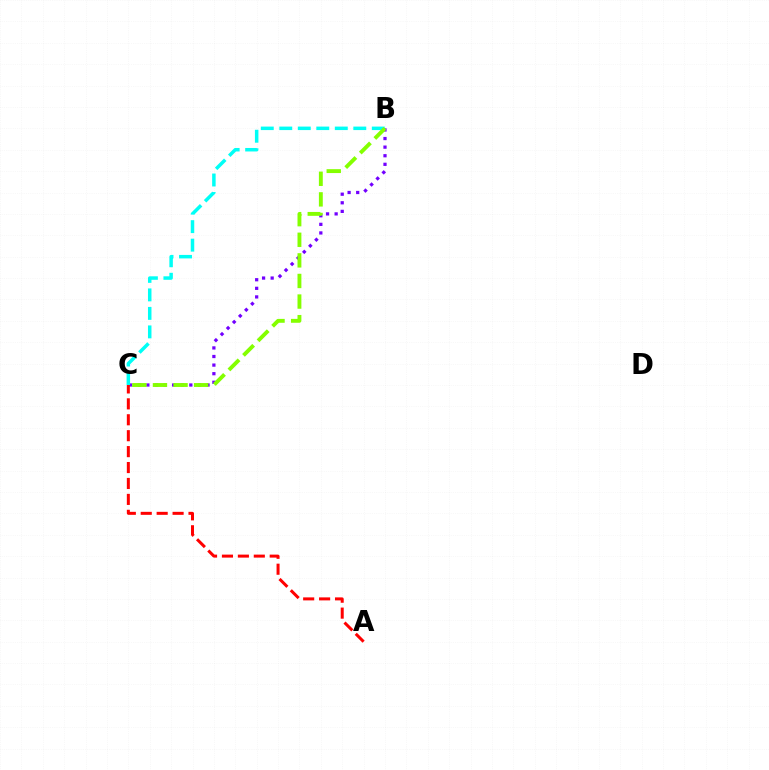{('B', 'C'): [{'color': '#7200ff', 'line_style': 'dotted', 'thickness': 2.33}, {'color': '#00fff6', 'line_style': 'dashed', 'thickness': 2.51}, {'color': '#84ff00', 'line_style': 'dashed', 'thickness': 2.8}], ('A', 'C'): [{'color': '#ff0000', 'line_style': 'dashed', 'thickness': 2.16}]}